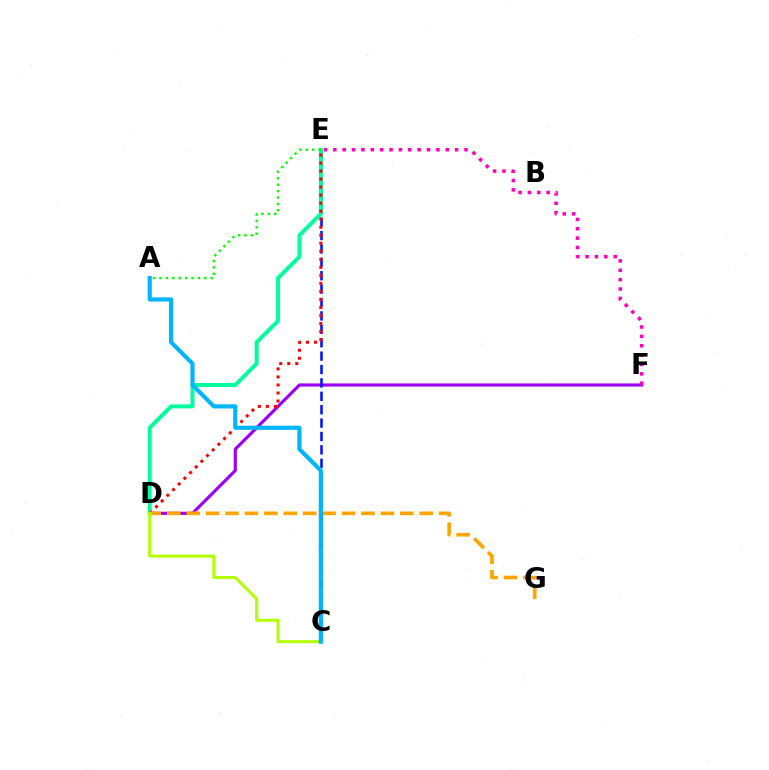{('D', 'F'): [{'color': '#9b00ff', 'line_style': 'solid', 'thickness': 2.27}], ('E', 'F'): [{'color': '#ff00bd', 'line_style': 'dotted', 'thickness': 2.55}], ('C', 'E'): [{'color': '#0010ff', 'line_style': 'dashed', 'thickness': 1.82}], ('D', 'E'): [{'color': '#00ff9d', 'line_style': 'solid', 'thickness': 2.87}, {'color': '#ff0000', 'line_style': 'dotted', 'thickness': 2.18}], ('A', 'E'): [{'color': '#08ff00', 'line_style': 'dotted', 'thickness': 1.74}], ('D', 'G'): [{'color': '#ffa500', 'line_style': 'dashed', 'thickness': 2.64}], ('C', 'D'): [{'color': '#b3ff00', 'line_style': 'solid', 'thickness': 2.16}], ('A', 'C'): [{'color': '#00b5ff', 'line_style': 'solid', 'thickness': 2.99}]}